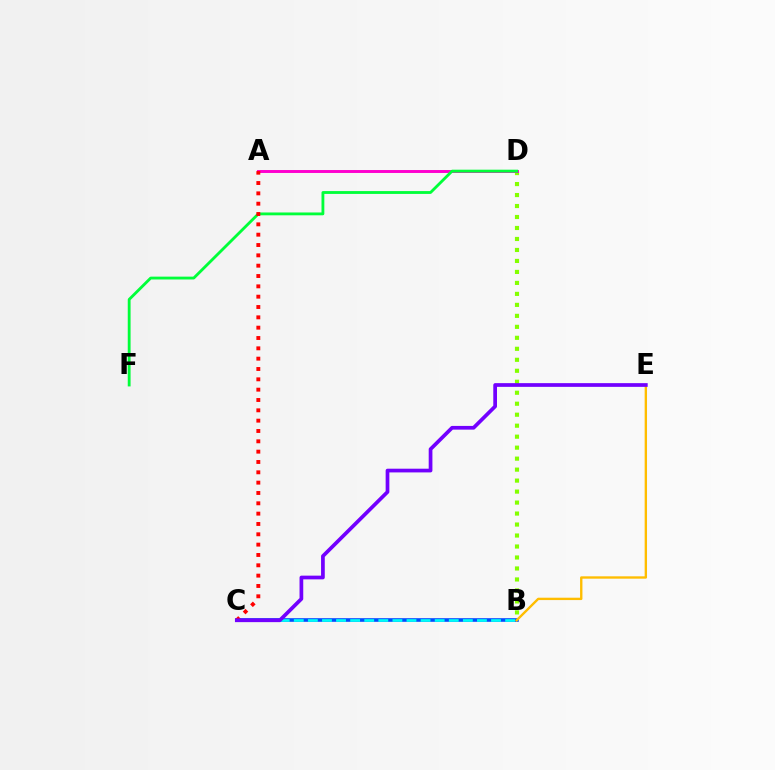{('B', 'C'): [{'color': '#004bff', 'line_style': 'solid', 'thickness': 2.61}, {'color': '#00fff6', 'line_style': 'dashed', 'thickness': 1.91}], ('B', 'E'): [{'color': '#ffbd00', 'line_style': 'solid', 'thickness': 1.7}], ('B', 'D'): [{'color': '#84ff00', 'line_style': 'dotted', 'thickness': 2.98}], ('A', 'D'): [{'color': '#ff00cf', 'line_style': 'solid', 'thickness': 2.12}], ('D', 'F'): [{'color': '#00ff39', 'line_style': 'solid', 'thickness': 2.04}], ('A', 'C'): [{'color': '#ff0000', 'line_style': 'dotted', 'thickness': 2.81}], ('C', 'E'): [{'color': '#7200ff', 'line_style': 'solid', 'thickness': 2.67}]}